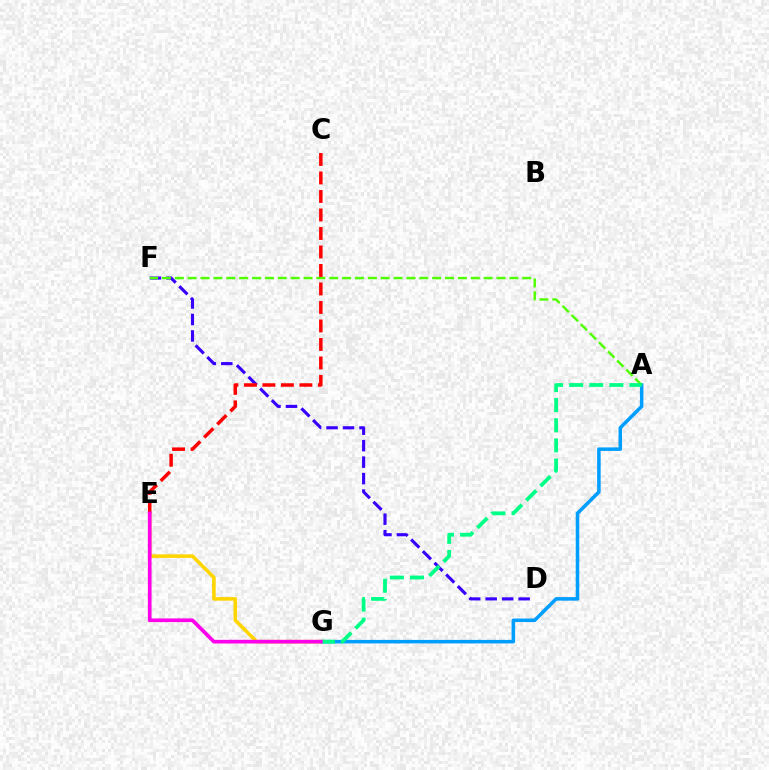{('A', 'G'): [{'color': '#009eff', 'line_style': 'solid', 'thickness': 2.54}, {'color': '#00ff86', 'line_style': 'dashed', 'thickness': 2.73}], ('D', 'F'): [{'color': '#3700ff', 'line_style': 'dashed', 'thickness': 2.24}], ('A', 'F'): [{'color': '#4fff00', 'line_style': 'dashed', 'thickness': 1.75}], ('E', 'G'): [{'color': '#ffd500', 'line_style': 'solid', 'thickness': 2.57}, {'color': '#ff00ed', 'line_style': 'solid', 'thickness': 2.65}], ('C', 'E'): [{'color': '#ff0000', 'line_style': 'dashed', 'thickness': 2.51}]}